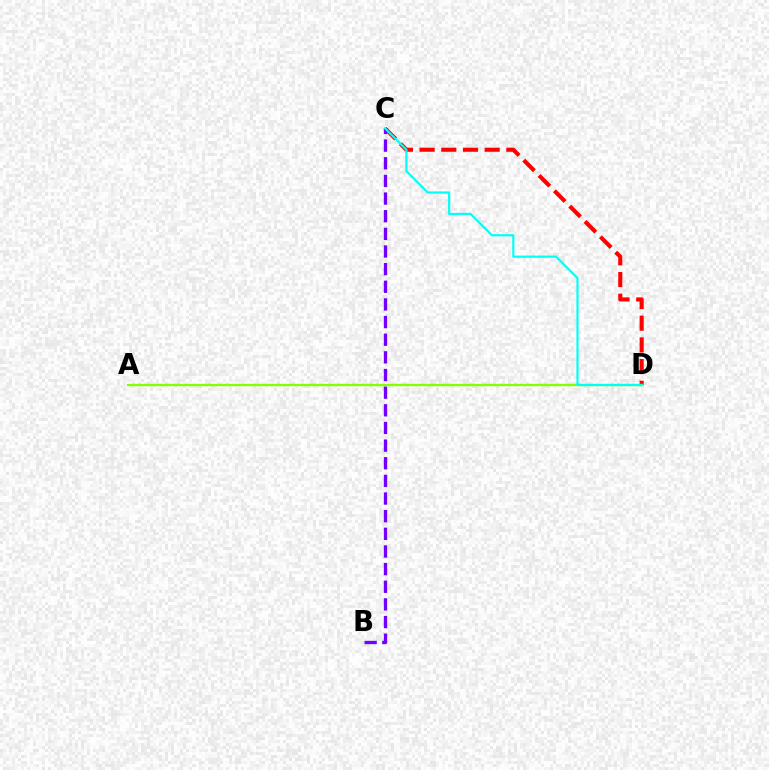{('C', 'D'): [{'color': '#ff0000', 'line_style': 'dashed', 'thickness': 2.95}, {'color': '#00fff6', 'line_style': 'solid', 'thickness': 1.57}], ('B', 'C'): [{'color': '#7200ff', 'line_style': 'dashed', 'thickness': 2.4}], ('A', 'D'): [{'color': '#84ff00', 'line_style': 'solid', 'thickness': 1.68}]}